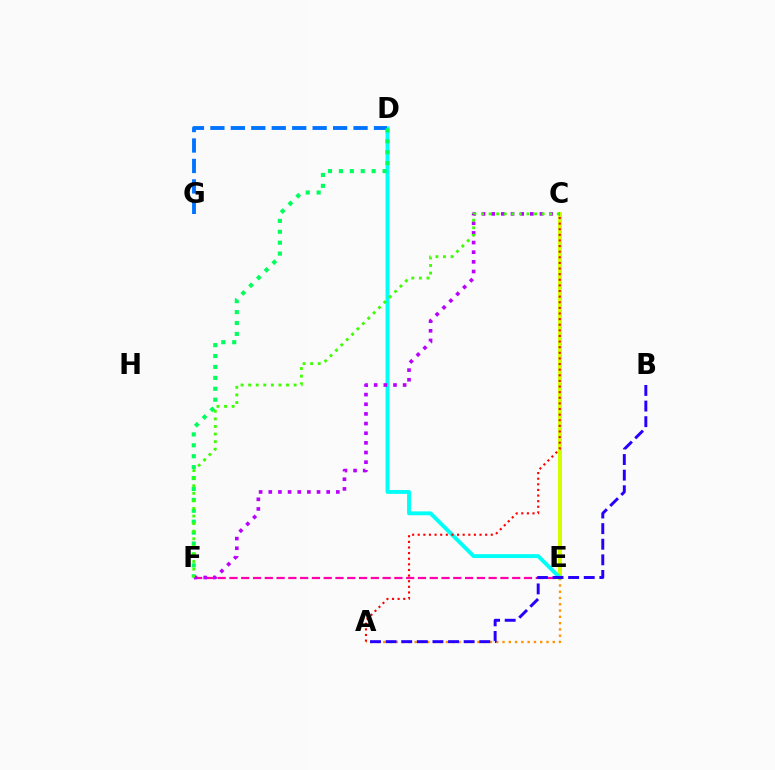{('C', 'E'): [{'color': '#d1ff00', 'line_style': 'solid', 'thickness': 2.88}], ('E', 'F'): [{'color': '#ff00ac', 'line_style': 'dashed', 'thickness': 1.6}], ('A', 'E'): [{'color': '#ff9400', 'line_style': 'dotted', 'thickness': 1.71}], ('D', 'E'): [{'color': '#00fff6', 'line_style': 'solid', 'thickness': 2.8}], ('D', 'G'): [{'color': '#0074ff', 'line_style': 'dashed', 'thickness': 2.78}], ('D', 'F'): [{'color': '#00ff5c', 'line_style': 'dotted', 'thickness': 2.97}], ('C', 'F'): [{'color': '#b900ff', 'line_style': 'dotted', 'thickness': 2.62}, {'color': '#3dff00', 'line_style': 'dotted', 'thickness': 2.06}], ('A', 'C'): [{'color': '#ff0000', 'line_style': 'dotted', 'thickness': 1.53}], ('A', 'B'): [{'color': '#2500ff', 'line_style': 'dashed', 'thickness': 2.12}]}